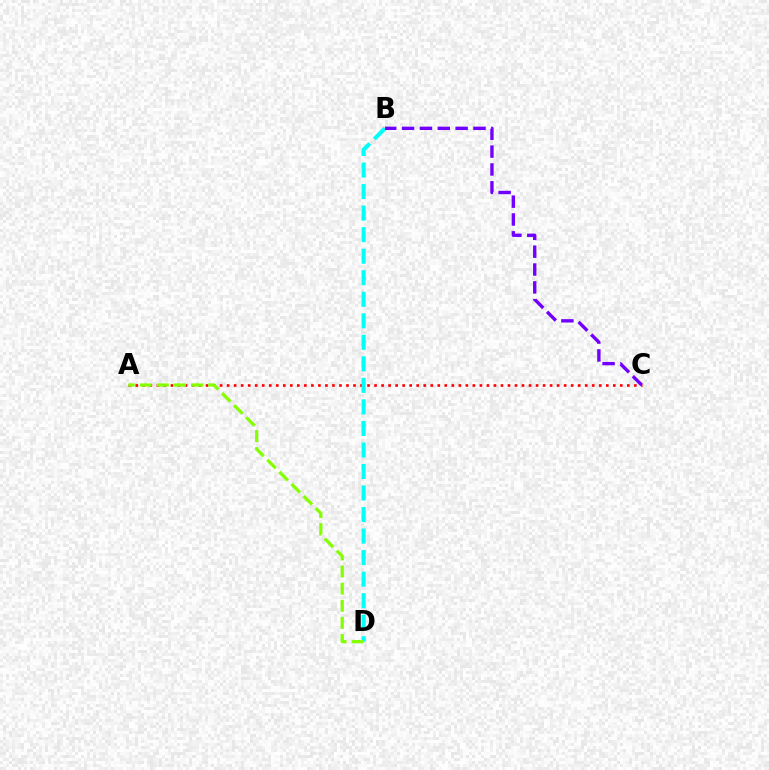{('A', 'C'): [{'color': '#ff0000', 'line_style': 'dotted', 'thickness': 1.91}], ('B', 'D'): [{'color': '#00fff6', 'line_style': 'dashed', 'thickness': 2.92}], ('A', 'D'): [{'color': '#84ff00', 'line_style': 'dashed', 'thickness': 2.32}], ('B', 'C'): [{'color': '#7200ff', 'line_style': 'dashed', 'thickness': 2.43}]}